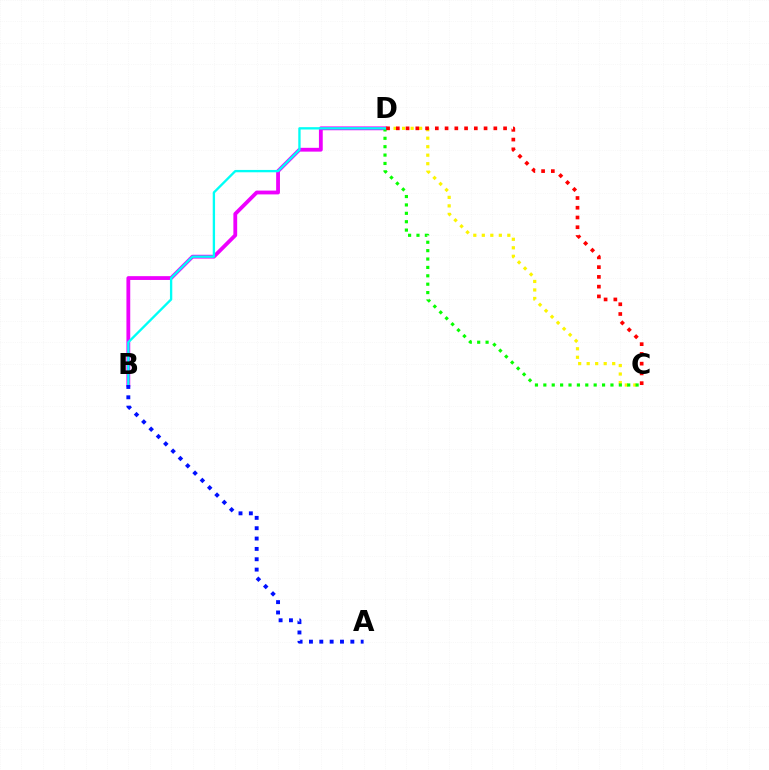{('C', 'D'): [{'color': '#fcf500', 'line_style': 'dotted', 'thickness': 2.31}, {'color': '#08ff00', 'line_style': 'dotted', 'thickness': 2.28}, {'color': '#ff0000', 'line_style': 'dotted', 'thickness': 2.65}], ('B', 'D'): [{'color': '#ee00ff', 'line_style': 'solid', 'thickness': 2.74}, {'color': '#00fff6', 'line_style': 'solid', 'thickness': 1.68}], ('A', 'B'): [{'color': '#0010ff', 'line_style': 'dotted', 'thickness': 2.81}]}